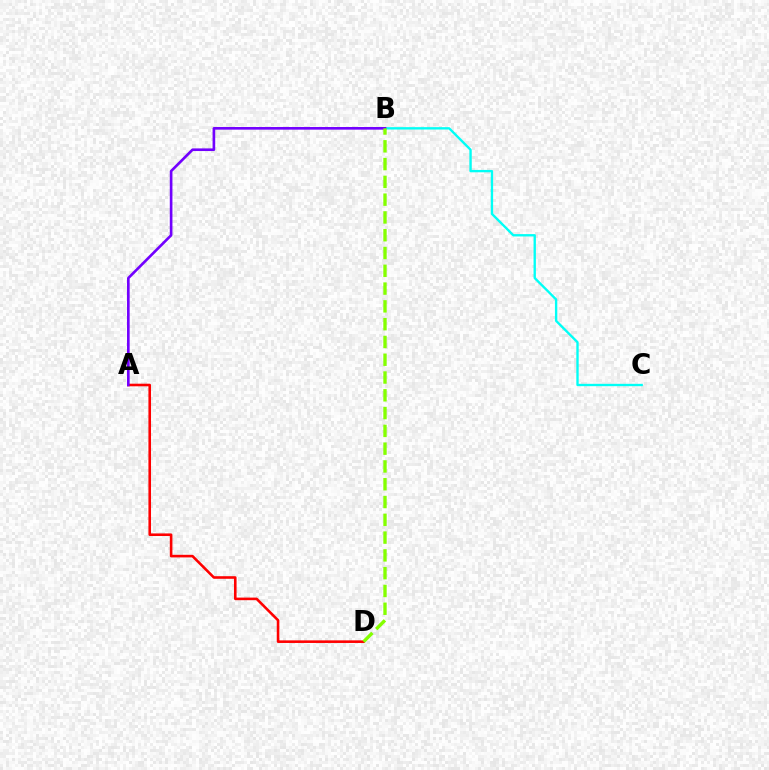{('A', 'D'): [{'color': '#ff0000', 'line_style': 'solid', 'thickness': 1.87}], ('B', 'C'): [{'color': '#00fff6', 'line_style': 'solid', 'thickness': 1.7}], ('A', 'B'): [{'color': '#7200ff', 'line_style': 'solid', 'thickness': 1.9}], ('B', 'D'): [{'color': '#84ff00', 'line_style': 'dashed', 'thickness': 2.42}]}